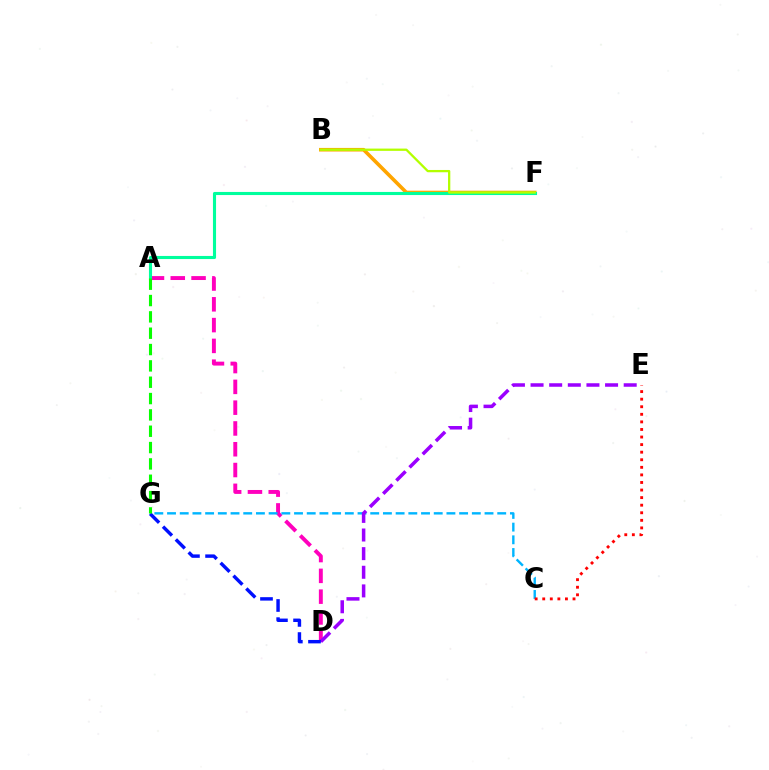{('A', 'D'): [{'color': '#ff00bd', 'line_style': 'dashed', 'thickness': 2.82}], ('B', 'F'): [{'color': '#ffa500', 'line_style': 'solid', 'thickness': 2.6}, {'color': '#b3ff00', 'line_style': 'solid', 'thickness': 1.65}], ('C', 'G'): [{'color': '#00b5ff', 'line_style': 'dashed', 'thickness': 1.73}], ('C', 'E'): [{'color': '#ff0000', 'line_style': 'dotted', 'thickness': 2.06}], ('D', 'E'): [{'color': '#9b00ff', 'line_style': 'dashed', 'thickness': 2.53}], ('A', 'F'): [{'color': '#00ff9d', 'line_style': 'solid', 'thickness': 2.23}], ('D', 'G'): [{'color': '#0010ff', 'line_style': 'dashed', 'thickness': 2.47}], ('A', 'G'): [{'color': '#08ff00', 'line_style': 'dashed', 'thickness': 2.22}]}